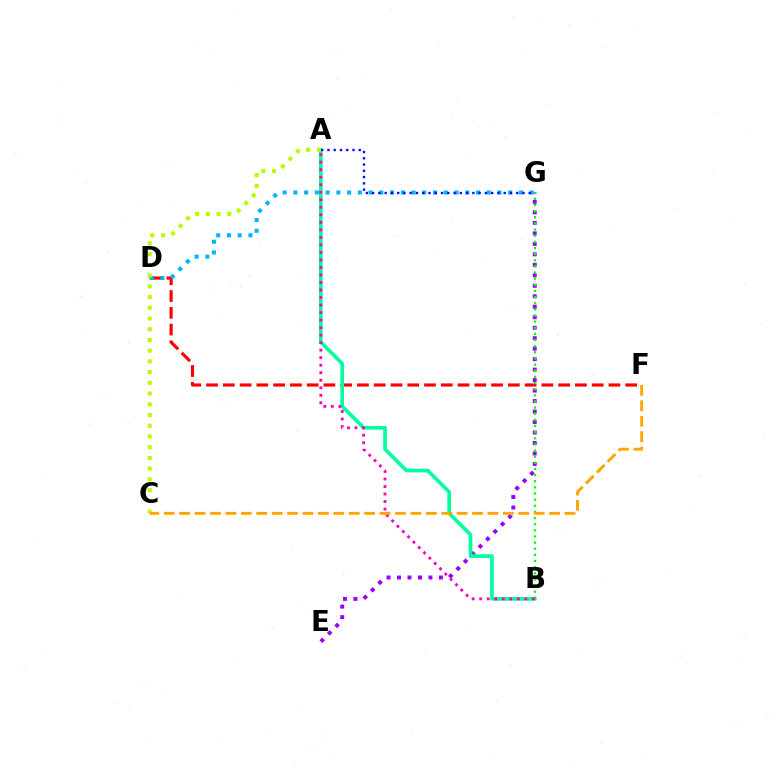{('E', 'G'): [{'color': '#9b00ff', 'line_style': 'dotted', 'thickness': 2.85}], ('D', 'F'): [{'color': '#ff0000', 'line_style': 'dashed', 'thickness': 2.28}], ('A', 'B'): [{'color': '#00ff9d', 'line_style': 'solid', 'thickness': 2.63}, {'color': '#ff00bd', 'line_style': 'dotted', 'thickness': 2.04}], ('D', 'G'): [{'color': '#00b5ff', 'line_style': 'dotted', 'thickness': 2.92}], ('B', 'G'): [{'color': '#08ff00', 'line_style': 'dotted', 'thickness': 1.67}], ('A', 'C'): [{'color': '#b3ff00', 'line_style': 'dotted', 'thickness': 2.91}], ('A', 'G'): [{'color': '#0010ff', 'line_style': 'dotted', 'thickness': 1.7}], ('C', 'F'): [{'color': '#ffa500', 'line_style': 'dashed', 'thickness': 2.09}]}